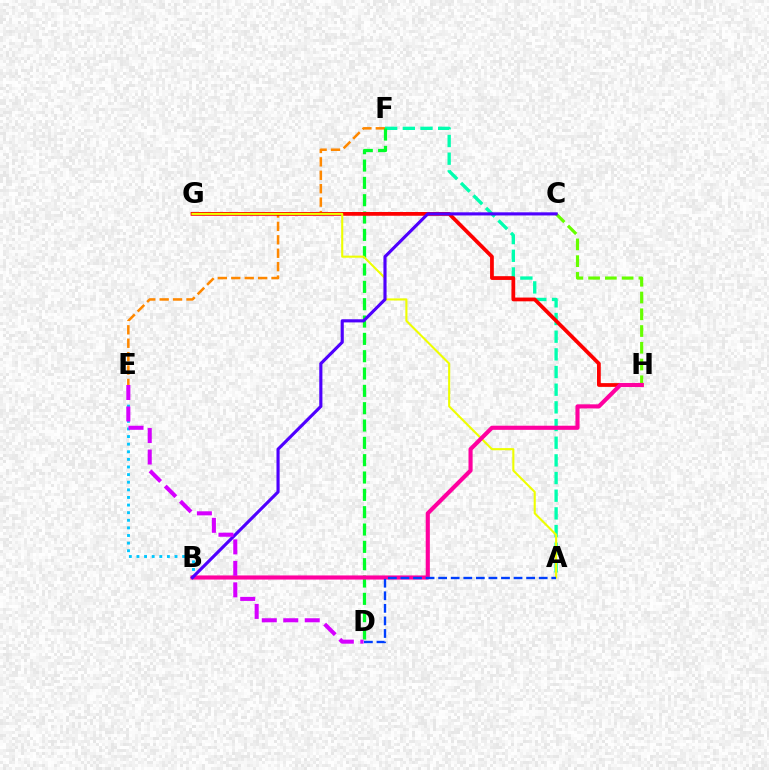{('E', 'F'): [{'color': '#ff8800', 'line_style': 'dashed', 'thickness': 1.82}], ('A', 'F'): [{'color': '#00ffaf', 'line_style': 'dashed', 'thickness': 2.4}], ('D', 'F'): [{'color': '#00ff27', 'line_style': 'dashed', 'thickness': 2.35}], ('B', 'E'): [{'color': '#00c7ff', 'line_style': 'dotted', 'thickness': 2.07}], ('G', 'H'): [{'color': '#ff0000', 'line_style': 'solid', 'thickness': 2.71}], ('A', 'G'): [{'color': '#eeff00', 'line_style': 'solid', 'thickness': 1.51}], ('C', 'H'): [{'color': '#66ff00', 'line_style': 'dashed', 'thickness': 2.28}], ('B', 'H'): [{'color': '#ff00a0', 'line_style': 'solid', 'thickness': 2.97}], ('B', 'C'): [{'color': '#4f00ff', 'line_style': 'solid', 'thickness': 2.26}], ('A', 'D'): [{'color': '#003fff', 'line_style': 'dashed', 'thickness': 1.71}], ('D', 'E'): [{'color': '#d600ff', 'line_style': 'dashed', 'thickness': 2.92}]}